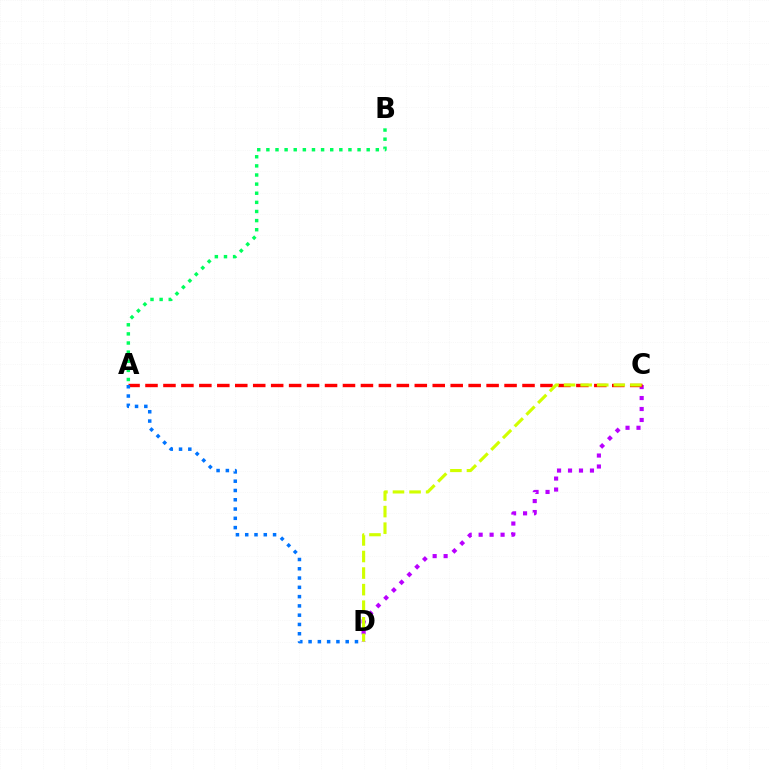{('C', 'D'): [{'color': '#b900ff', 'line_style': 'dotted', 'thickness': 2.98}, {'color': '#d1ff00', 'line_style': 'dashed', 'thickness': 2.25}], ('A', 'C'): [{'color': '#ff0000', 'line_style': 'dashed', 'thickness': 2.44}], ('A', 'D'): [{'color': '#0074ff', 'line_style': 'dotted', 'thickness': 2.52}], ('A', 'B'): [{'color': '#00ff5c', 'line_style': 'dotted', 'thickness': 2.48}]}